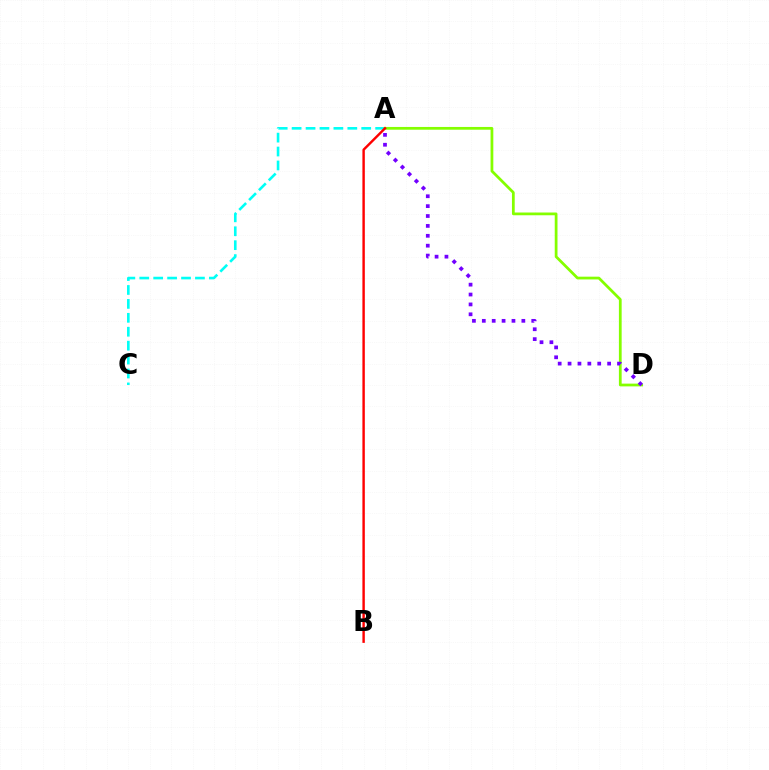{('A', 'C'): [{'color': '#00fff6', 'line_style': 'dashed', 'thickness': 1.89}], ('A', 'D'): [{'color': '#84ff00', 'line_style': 'solid', 'thickness': 1.99}, {'color': '#7200ff', 'line_style': 'dotted', 'thickness': 2.69}], ('A', 'B'): [{'color': '#ff0000', 'line_style': 'solid', 'thickness': 1.74}]}